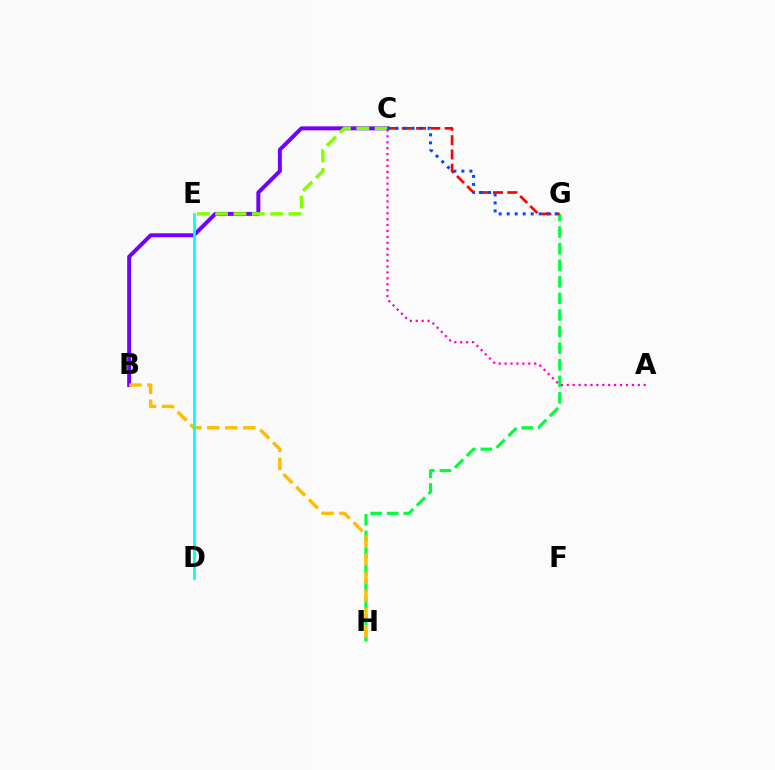{('G', 'H'): [{'color': '#00ff39', 'line_style': 'dashed', 'thickness': 2.25}], ('B', 'C'): [{'color': '#7200ff', 'line_style': 'solid', 'thickness': 2.85}], ('C', 'G'): [{'color': '#ff0000', 'line_style': 'dashed', 'thickness': 1.94}, {'color': '#004bff', 'line_style': 'dotted', 'thickness': 2.18}], ('C', 'E'): [{'color': '#84ff00', 'line_style': 'dashed', 'thickness': 2.49}], ('B', 'H'): [{'color': '#ffbd00', 'line_style': 'dashed', 'thickness': 2.45}], ('A', 'C'): [{'color': '#ff00cf', 'line_style': 'dotted', 'thickness': 1.61}], ('D', 'E'): [{'color': '#00fff6', 'line_style': 'solid', 'thickness': 1.99}]}